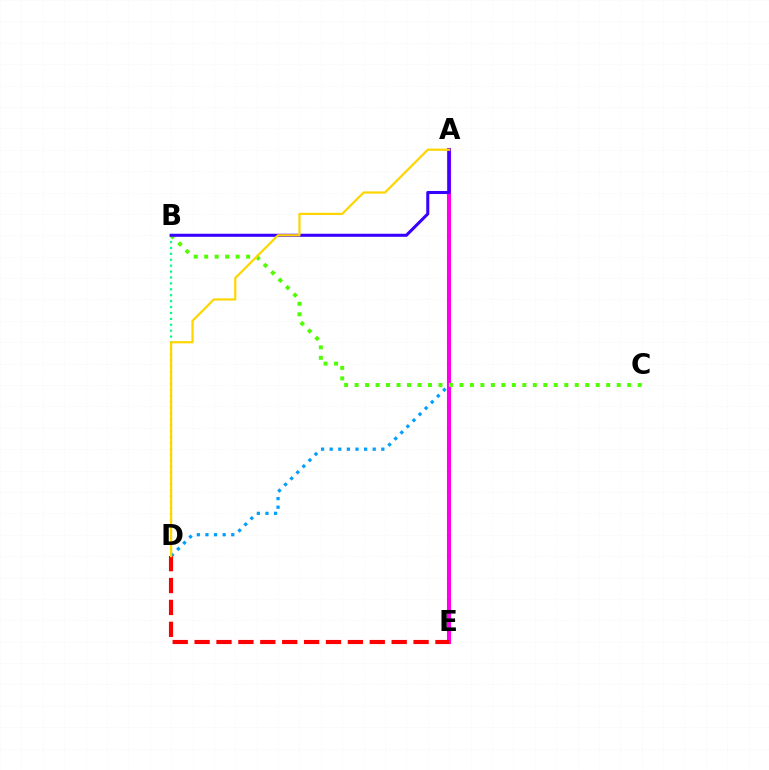{('B', 'D'): [{'color': '#00ff86', 'line_style': 'dotted', 'thickness': 1.61}], ('A', 'D'): [{'color': '#009eff', 'line_style': 'dotted', 'thickness': 2.34}, {'color': '#ffd500', 'line_style': 'solid', 'thickness': 1.58}], ('A', 'E'): [{'color': '#ff00ed', 'line_style': 'solid', 'thickness': 2.94}], ('B', 'C'): [{'color': '#4fff00', 'line_style': 'dotted', 'thickness': 2.85}], ('D', 'E'): [{'color': '#ff0000', 'line_style': 'dashed', 'thickness': 2.97}], ('A', 'B'): [{'color': '#3700ff', 'line_style': 'solid', 'thickness': 2.19}]}